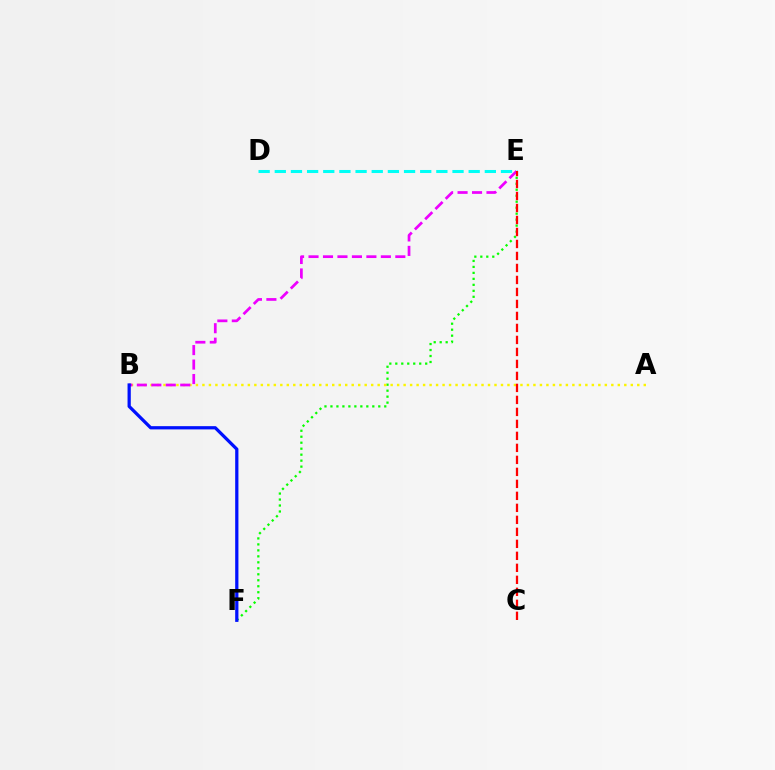{('E', 'F'): [{'color': '#08ff00', 'line_style': 'dotted', 'thickness': 1.62}], ('D', 'E'): [{'color': '#00fff6', 'line_style': 'dashed', 'thickness': 2.19}], ('A', 'B'): [{'color': '#fcf500', 'line_style': 'dotted', 'thickness': 1.76}], ('B', 'E'): [{'color': '#ee00ff', 'line_style': 'dashed', 'thickness': 1.97}], ('B', 'F'): [{'color': '#0010ff', 'line_style': 'solid', 'thickness': 2.34}], ('C', 'E'): [{'color': '#ff0000', 'line_style': 'dashed', 'thickness': 1.63}]}